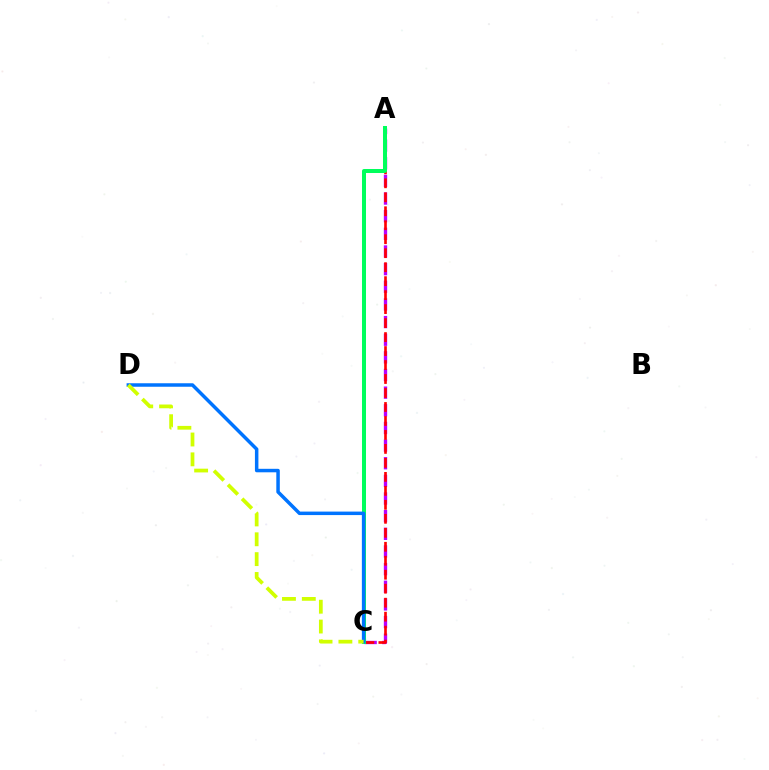{('A', 'C'): [{'color': '#b900ff', 'line_style': 'dashed', 'thickness': 2.4}, {'color': '#ff0000', 'line_style': 'dashed', 'thickness': 1.9}, {'color': '#00ff5c', 'line_style': 'solid', 'thickness': 2.89}], ('C', 'D'): [{'color': '#0074ff', 'line_style': 'solid', 'thickness': 2.51}, {'color': '#d1ff00', 'line_style': 'dashed', 'thickness': 2.7}]}